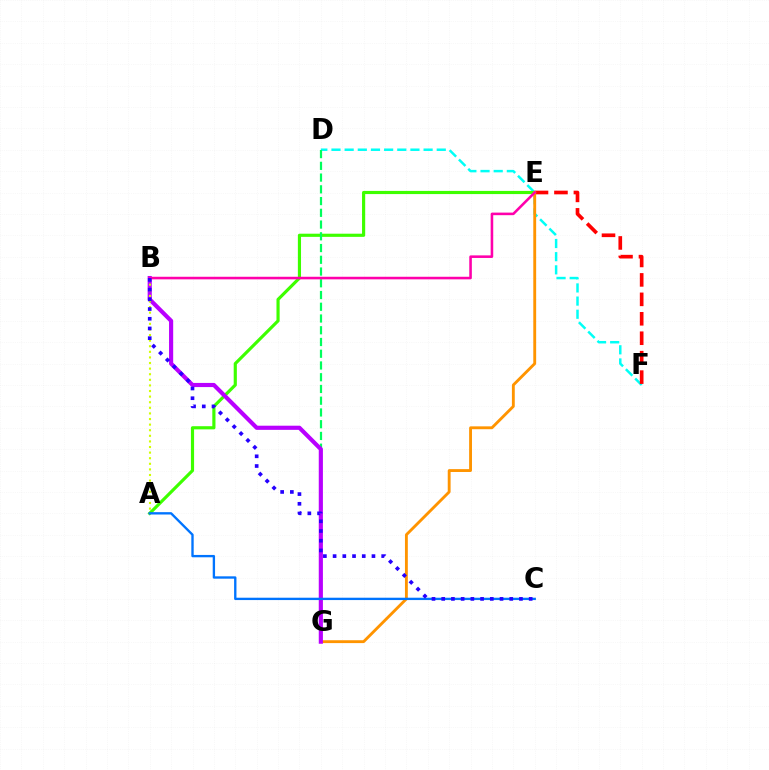{('D', 'F'): [{'color': '#00fff6', 'line_style': 'dashed', 'thickness': 1.79}], ('A', 'E'): [{'color': '#3dff00', 'line_style': 'solid', 'thickness': 2.27}], ('E', 'F'): [{'color': '#ff0000', 'line_style': 'dashed', 'thickness': 2.64}], ('E', 'G'): [{'color': '#ff9400', 'line_style': 'solid', 'thickness': 2.06}], ('D', 'G'): [{'color': '#00ff5c', 'line_style': 'dashed', 'thickness': 1.6}], ('B', 'G'): [{'color': '#b900ff', 'line_style': 'solid', 'thickness': 2.99}], ('A', 'C'): [{'color': '#0074ff', 'line_style': 'solid', 'thickness': 1.69}], ('A', 'B'): [{'color': '#d1ff00', 'line_style': 'dotted', 'thickness': 1.52}], ('B', 'E'): [{'color': '#ff00ac', 'line_style': 'solid', 'thickness': 1.86}], ('B', 'C'): [{'color': '#2500ff', 'line_style': 'dotted', 'thickness': 2.64}]}